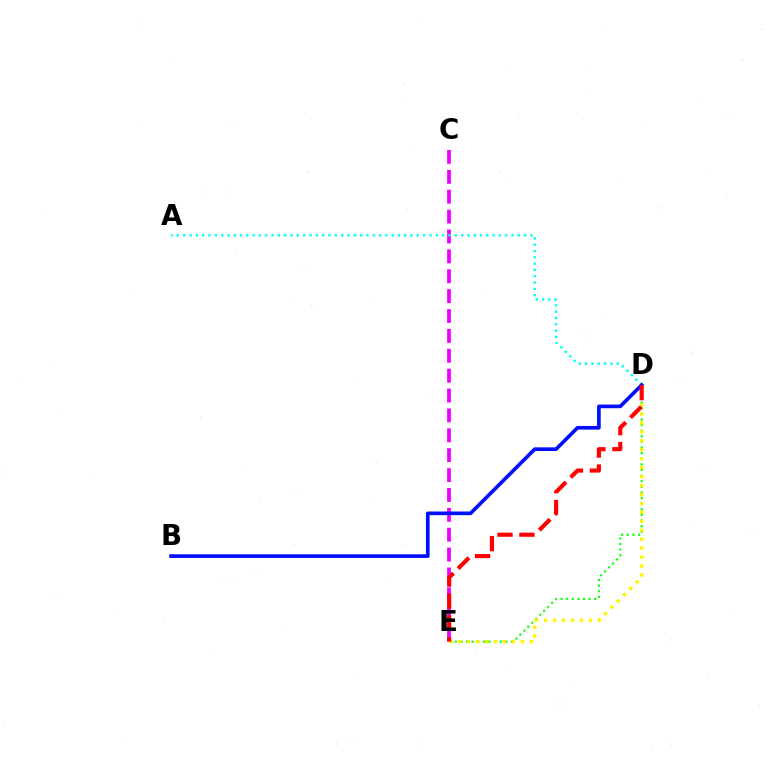{('C', 'E'): [{'color': '#ee00ff', 'line_style': 'dashed', 'thickness': 2.7}], ('D', 'E'): [{'color': '#08ff00', 'line_style': 'dotted', 'thickness': 1.52}, {'color': '#fcf500', 'line_style': 'dotted', 'thickness': 2.43}, {'color': '#ff0000', 'line_style': 'dashed', 'thickness': 2.98}], ('A', 'D'): [{'color': '#00fff6', 'line_style': 'dotted', 'thickness': 1.72}], ('B', 'D'): [{'color': '#0010ff', 'line_style': 'solid', 'thickness': 2.64}]}